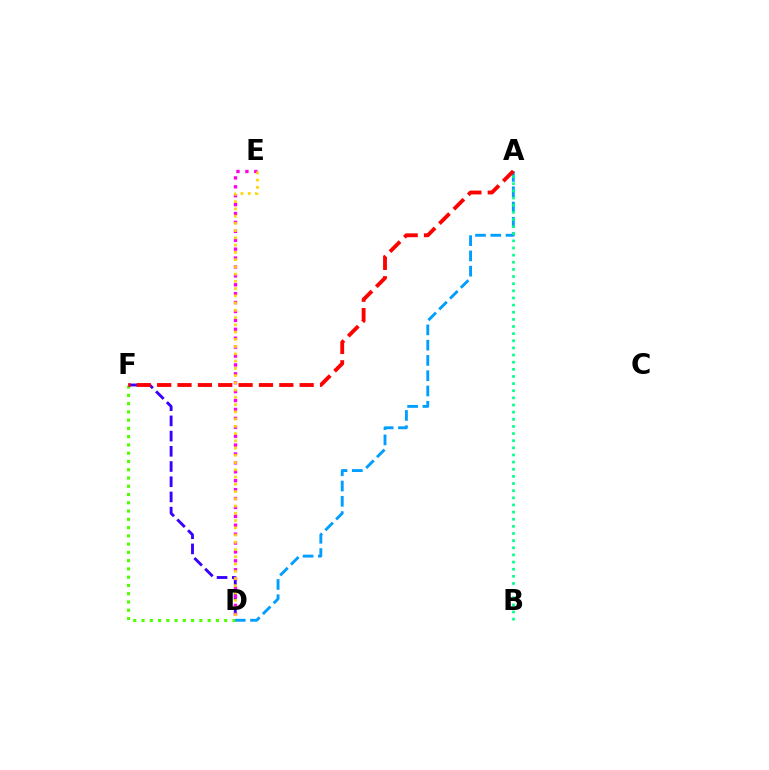{('D', 'F'): [{'color': '#3700ff', 'line_style': 'dashed', 'thickness': 2.07}, {'color': '#4fff00', 'line_style': 'dotted', 'thickness': 2.25}], ('A', 'D'): [{'color': '#009eff', 'line_style': 'dashed', 'thickness': 2.08}], ('A', 'B'): [{'color': '#00ff86', 'line_style': 'dotted', 'thickness': 1.94}], ('A', 'F'): [{'color': '#ff0000', 'line_style': 'dashed', 'thickness': 2.77}], ('D', 'E'): [{'color': '#ff00ed', 'line_style': 'dotted', 'thickness': 2.42}, {'color': '#ffd500', 'line_style': 'dotted', 'thickness': 1.97}]}